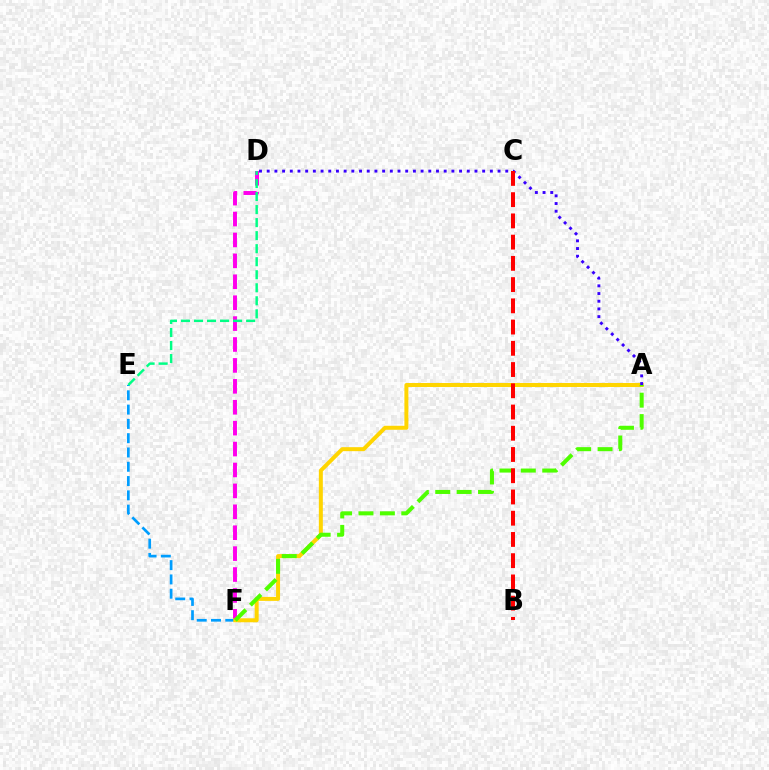{('D', 'F'): [{'color': '#ff00ed', 'line_style': 'dashed', 'thickness': 2.84}], ('E', 'F'): [{'color': '#009eff', 'line_style': 'dashed', 'thickness': 1.94}], ('A', 'F'): [{'color': '#ffd500', 'line_style': 'solid', 'thickness': 2.87}, {'color': '#4fff00', 'line_style': 'dashed', 'thickness': 2.91}], ('A', 'D'): [{'color': '#3700ff', 'line_style': 'dotted', 'thickness': 2.09}], ('B', 'C'): [{'color': '#ff0000', 'line_style': 'dashed', 'thickness': 2.88}], ('D', 'E'): [{'color': '#00ff86', 'line_style': 'dashed', 'thickness': 1.77}]}